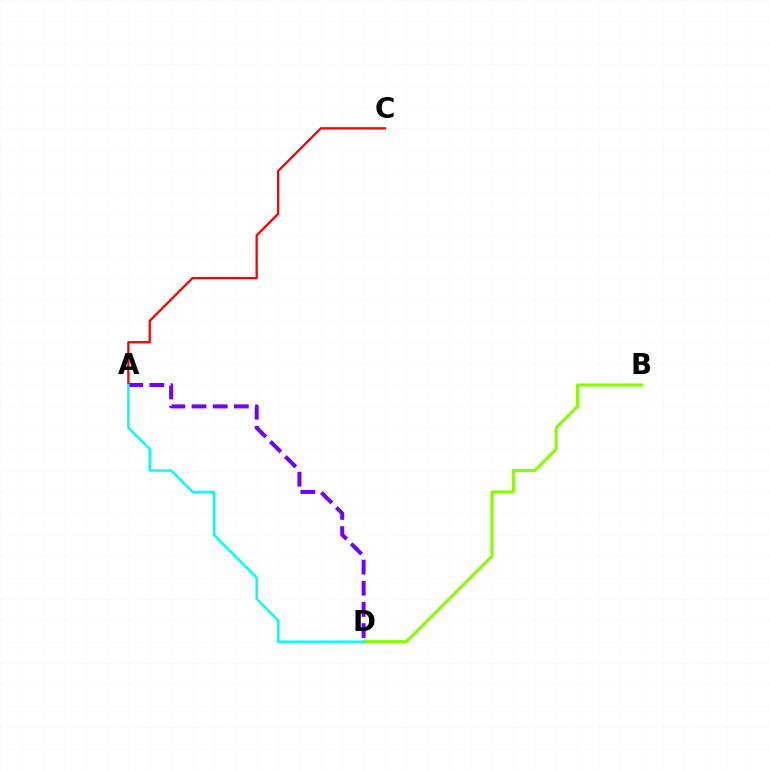{('A', 'D'): [{'color': '#7200ff', 'line_style': 'dashed', 'thickness': 2.88}, {'color': '#00fff6', 'line_style': 'solid', 'thickness': 1.76}], ('B', 'D'): [{'color': '#84ff00', 'line_style': 'solid', 'thickness': 2.23}], ('A', 'C'): [{'color': '#ff0000', 'line_style': 'solid', 'thickness': 1.65}]}